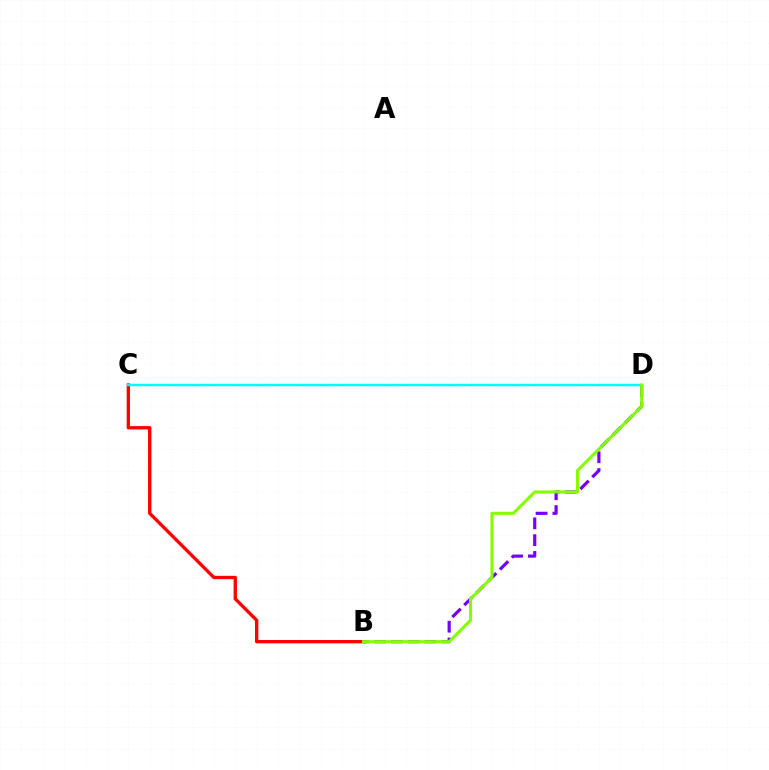{('B', 'C'): [{'color': '#ff0000', 'line_style': 'solid', 'thickness': 2.4}], ('B', 'D'): [{'color': '#7200ff', 'line_style': 'dashed', 'thickness': 2.28}, {'color': '#84ff00', 'line_style': 'solid', 'thickness': 2.21}], ('C', 'D'): [{'color': '#00fff6', 'line_style': 'solid', 'thickness': 1.78}]}